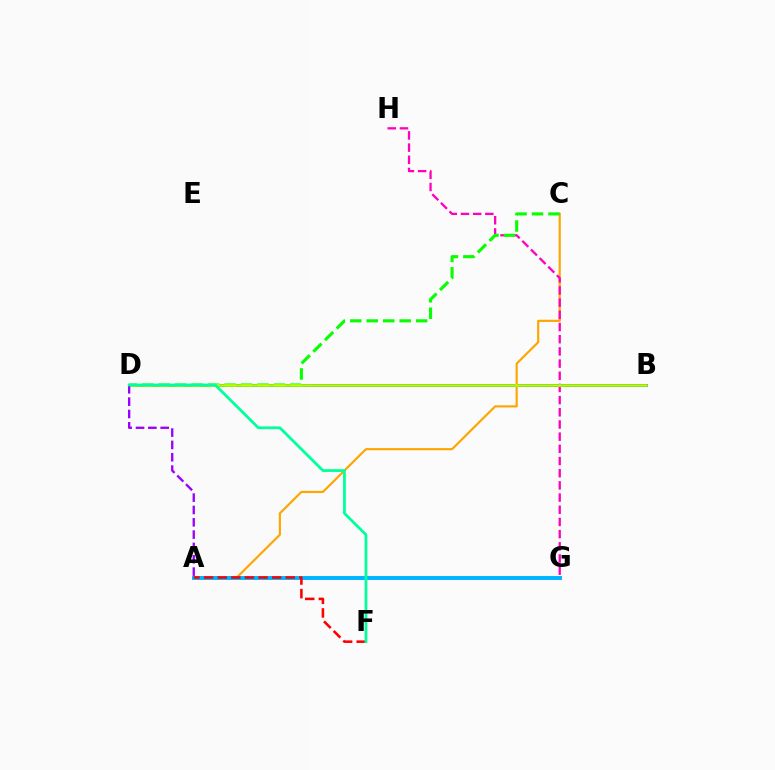{('B', 'D'): [{'color': '#0010ff', 'line_style': 'solid', 'thickness': 2.16}, {'color': '#b3ff00', 'line_style': 'solid', 'thickness': 1.95}], ('A', 'C'): [{'color': '#ffa500', 'line_style': 'solid', 'thickness': 1.56}], ('A', 'G'): [{'color': '#00b5ff', 'line_style': 'solid', 'thickness': 2.84}], ('G', 'H'): [{'color': '#ff00bd', 'line_style': 'dashed', 'thickness': 1.66}], ('C', 'D'): [{'color': '#08ff00', 'line_style': 'dashed', 'thickness': 2.24}], ('A', 'F'): [{'color': '#ff0000', 'line_style': 'dashed', 'thickness': 1.85}], ('A', 'D'): [{'color': '#9b00ff', 'line_style': 'dashed', 'thickness': 1.68}], ('D', 'F'): [{'color': '#00ff9d', 'line_style': 'solid', 'thickness': 2.0}]}